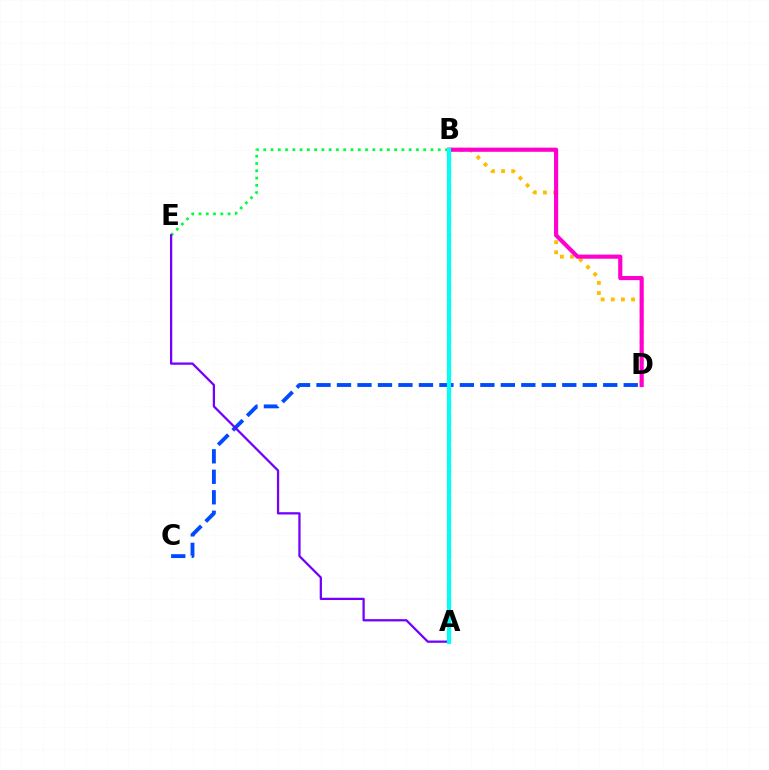{('C', 'D'): [{'color': '#004bff', 'line_style': 'dashed', 'thickness': 2.78}], ('B', 'E'): [{'color': '#00ff39', 'line_style': 'dotted', 'thickness': 1.98}], ('A', 'E'): [{'color': '#7200ff', 'line_style': 'solid', 'thickness': 1.62}], ('B', 'D'): [{'color': '#ffbd00', 'line_style': 'dotted', 'thickness': 2.76}, {'color': '#ff00cf', 'line_style': 'solid', 'thickness': 2.98}], ('A', 'B'): [{'color': '#84ff00', 'line_style': 'dashed', 'thickness': 1.75}, {'color': '#ff0000', 'line_style': 'dashed', 'thickness': 2.24}, {'color': '#00fff6', 'line_style': 'solid', 'thickness': 2.98}]}